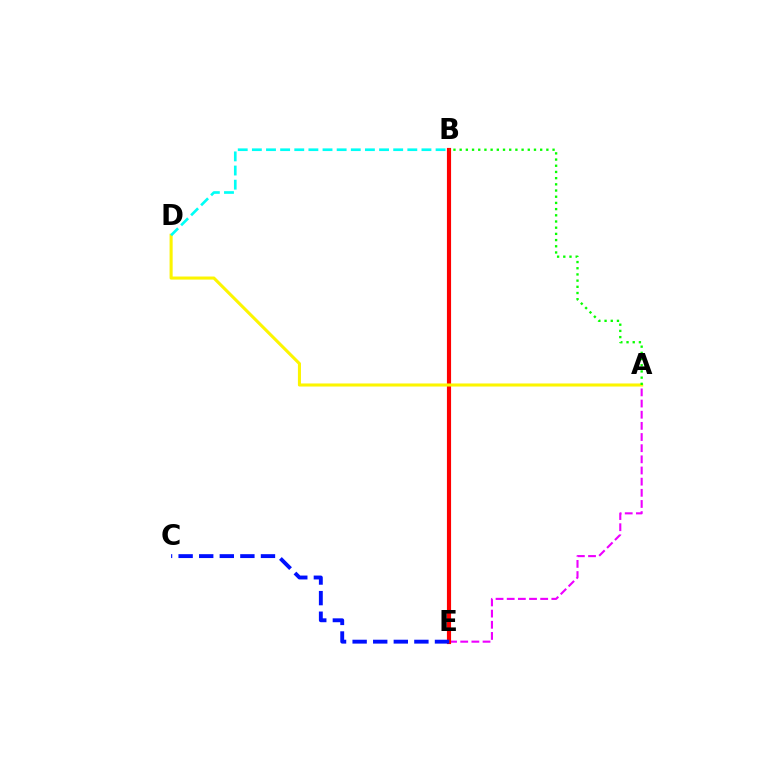{('A', 'E'): [{'color': '#ee00ff', 'line_style': 'dashed', 'thickness': 1.52}], ('B', 'E'): [{'color': '#ff0000', 'line_style': 'solid', 'thickness': 2.99}], ('A', 'D'): [{'color': '#fcf500', 'line_style': 'solid', 'thickness': 2.21}], ('A', 'B'): [{'color': '#08ff00', 'line_style': 'dotted', 'thickness': 1.68}], ('B', 'D'): [{'color': '#00fff6', 'line_style': 'dashed', 'thickness': 1.92}], ('C', 'E'): [{'color': '#0010ff', 'line_style': 'dashed', 'thickness': 2.8}]}